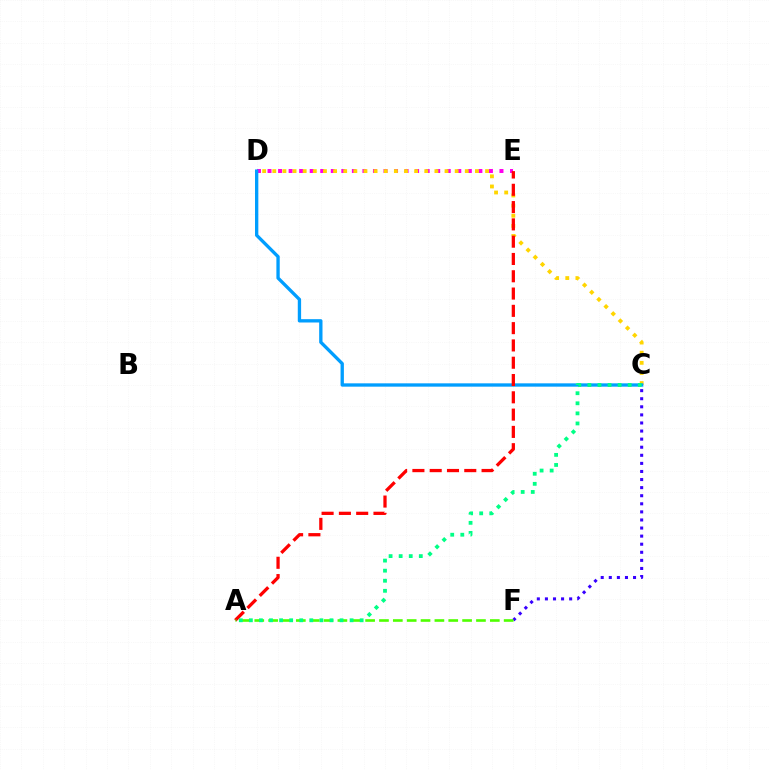{('D', 'E'): [{'color': '#ff00ed', 'line_style': 'dotted', 'thickness': 2.86}], ('C', 'D'): [{'color': '#ffd500', 'line_style': 'dotted', 'thickness': 2.75}, {'color': '#009eff', 'line_style': 'solid', 'thickness': 2.4}], ('A', 'E'): [{'color': '#ff0000', 'line_style': 'dashed', 'thickness': 2.35}], ('C', 'F'): [{'color': '#3700ff', 'line_style': 'dotted', 'thickness': 2.2}], ('A', 'F'): [{'color': '#4fff00', 'line_style': 'dashed', 'thickness': 1.88}], ('A', 'C'): [{'color': '#00ff86', 'line_style': 'dotted', 'thickness': 2.74}]}